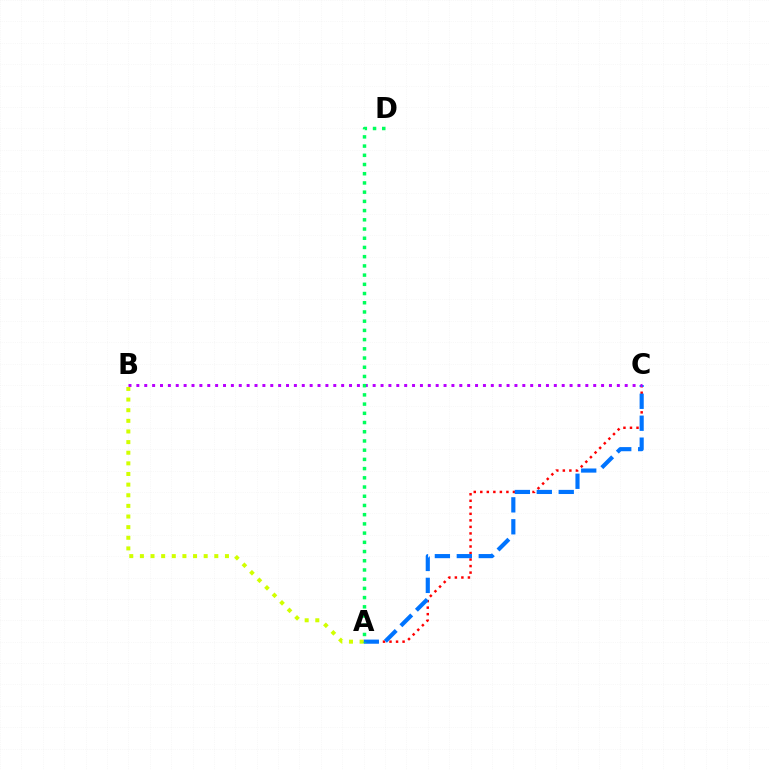{('A', 'C'): [{'color': '#ff0000', 'line_style': 'dotted', 'thickness': 1.77}, {'color': '#0074ff', 'line_style': 'dashed', 'thickness': 2.98}], ('B', 'C'): [{'color': '#b900ff', 'line_style': 'dotted', 'thickness': 2.14}], ('A', 'B'): [{'color': '#d1ff00', 'line_style': 'dotted', 'thickness': 2.89}], ('A', 'D'): [{'color': '#00ff5c', 'line_style': 'dotted', 'thickness': 2.5}]}